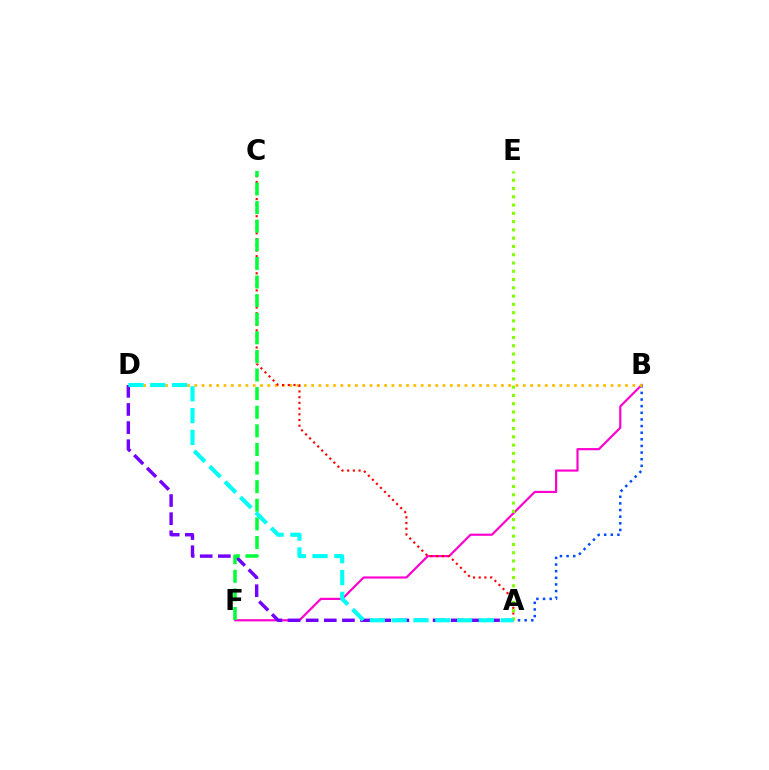{('B', 'F'): [{'color': '#ff00cf', 'line_style': 'solid', 'thickness': 1.57}], ('A', 'B'): [{'color': '#004bff', 'line_style': 'dotted', 'thickness': 1.8}], ('B', 'D'): [{'color': '#ffbd00', 'line_style': 'dotted', 'thickness': 1.98}], ('A', 'C'): [{'color': '#ff0000', 'line_style': 'dotted', 'thickness': 1.55}], ('A', 'D'): [{'color': '#7200ff', 'line_style': 'dashed', 'thickness': 2.46}, {'color': '#00fff6', 'line_style': 'dashed', 'thickness': 2.96}], ('A', 'E'): [{'color': '#84ff00', 'line_style': 'dotted', 'thickness': 2.25}], ('C', 'F'): [{'color': '#00ff39', 'line_style': 'dashed', 'thickness': 2.53}]}